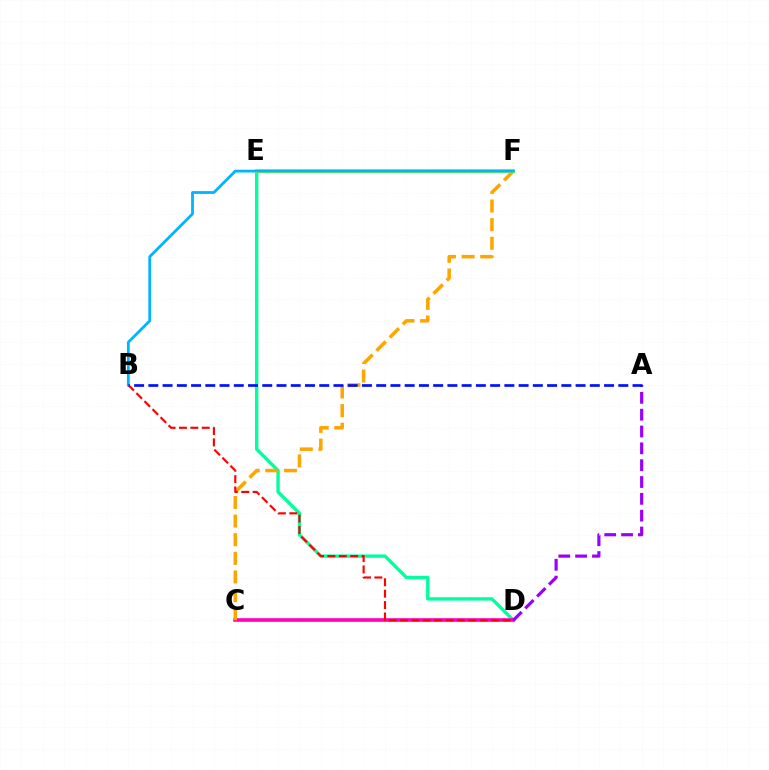{('D', 'E'): [{'color': '#00ff9d', 'line_style': 'solid', 'thickness': 2.42}], ('C', 'D'): [{'color': '#ff00bd', 'line_style': 'solid', 'thickness': 2.6}], ('E', 'F'): [{'color': '#08ff00', 'line_style': 'solid', 'thickness': 1.65}, {'color': '#b3ff00', 'line_style': 'solid', 'thickness': 2.98}], ('C', 'F'): [{'color': '#ffa500', 'line_style': 'dashed', 'thickness': 2.53}], ('B', 'D'): [{'color': '#ff0000', 'line_style': 'dashed', 'thickness': 1.55}], ('B', 'F'): [{'color': '#00b5ff', 'line_style': 'solid', 'thickness': 2.02}], ('A', 'D'): [{'color': '#9b00ff', 'line_style': 'dashed', 'thickness': 2.29}], ('A', 'B'): [{'color': '#0010ff', 'line_style': 'dashed', 'thickness': 1.93}]}